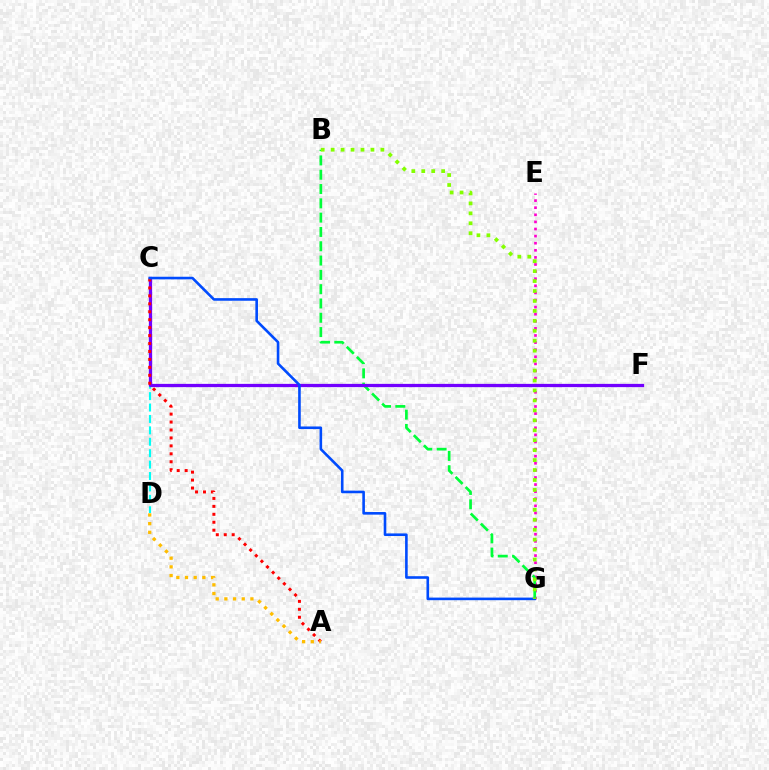{('E', 'G'): [{'color': '#ff00cf', 'line_style': 'dotted', 'thickness': 1.93}], ('C', 'D'): [{'color': '#00fff6', 'line_style': 'dashed', 'thickness': 1.55}], ('B', 'G'): [{'color': '#00ff39', 'line_style': 'dashed', 'thickness': 1.94}, {'color': '#84ff00', 'line_style': 'dotted', 'thickness': 2.7}], ('C', 'F'): [{'color': '#7200ff', 'line_style': 'solid', 'thickness': 2.34}], ('A', 'C'): [{'color': '#ff0000', 'line_style': 'dotted', 'thickness': 2.16}], ('A', 'D'): [{'color': '#ffbd00', 'line_style': 'dotted', 'thickness': 2.36}], ('C', 'G'): [{'color': '#004bff', 'line_style': 'solid', 'thickness': 1.88}]}